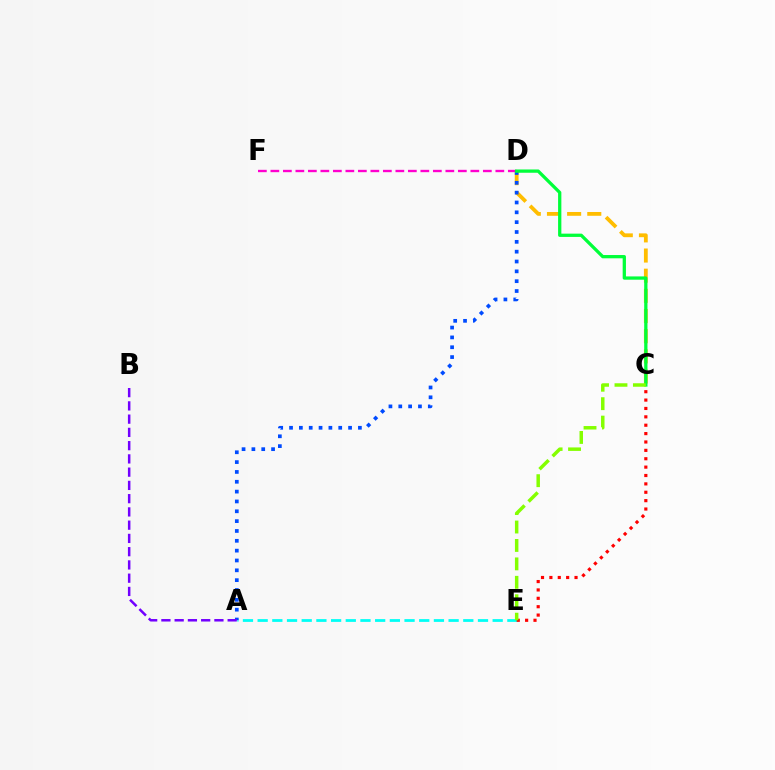{('A', 'E'): [{'color': '#00fff6', 'line_style': 'dashed', 'thickness': 2.0}], ('D', 'F'): [{'color': '#ff00cf', 'line_style': 'dashed', 'thickness': 1.7}], ('C', 'E'): [{'color': '#ff0000', 'line_style': 'dotted', 'thickness': 2.28}, {'color': '#84ff00', 'line_style': 'dashed', 'thickness': 2.5}], ('C', 'D'): [{'color': '#ffbd00', 'line_style': 'dashed', 'thickness': 2.74}, {'color': '#00ff39', 'line_style': 'solid', 'thickness': 2.36}], ('A', 'D'): [{'color': '#004bff', 'line_style': 'dotted', 'thickness': 2.67}], ('A', 'B'): [{'color': '#7200ff', 'line_style': 'dashed', 'thickness': 1.8}]}